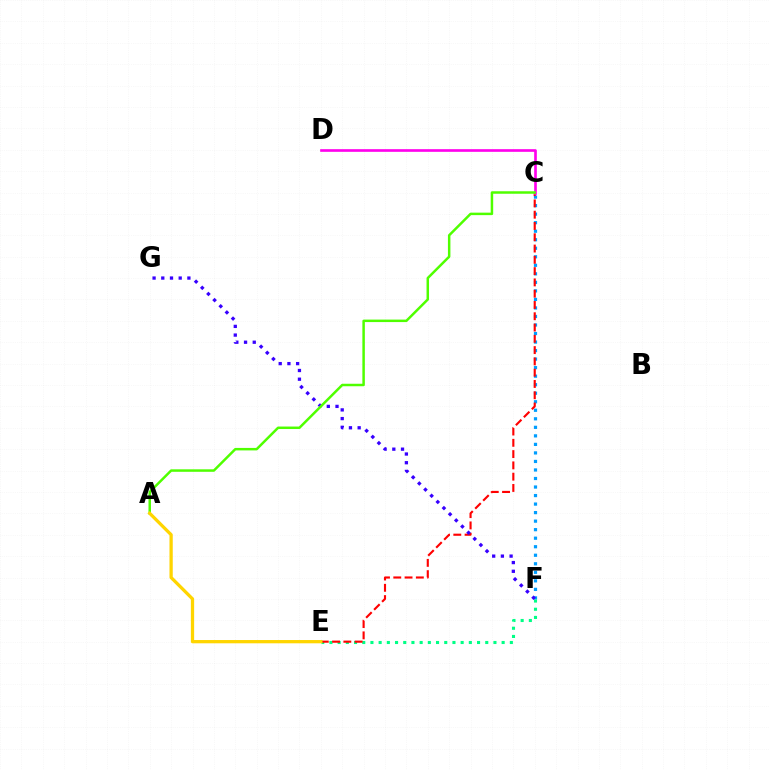{('C', 'F'): [{'color': '#009eff', 'line_style': 'dotted', 'thickness': 2.32}], ('E', 'F'): [{'color': '#00ff86', 'line_style': 'dotted', 'thickness': 2.23}], ('C', 'E'): [{'color': '#ff0000', 'line_style': 'dashed', 'thickness': 1.53}], ('F', 'G'): [{'color': '#3700ff', 'line_style': 'dotted', 'thickness': 2.37}], ('C', 'D'): [{'color': '#ff00ed', 'line_style': 'solid', 'thickness': 1.91}], ('A', 'C'): [{'color': '#4fff00', 'line_style': 'solid', 'thickness': 1.79}], ('A', 'E'): [{'color': '#ffd500', 'line_style': 'solid', 'thickness': 2.35}]}